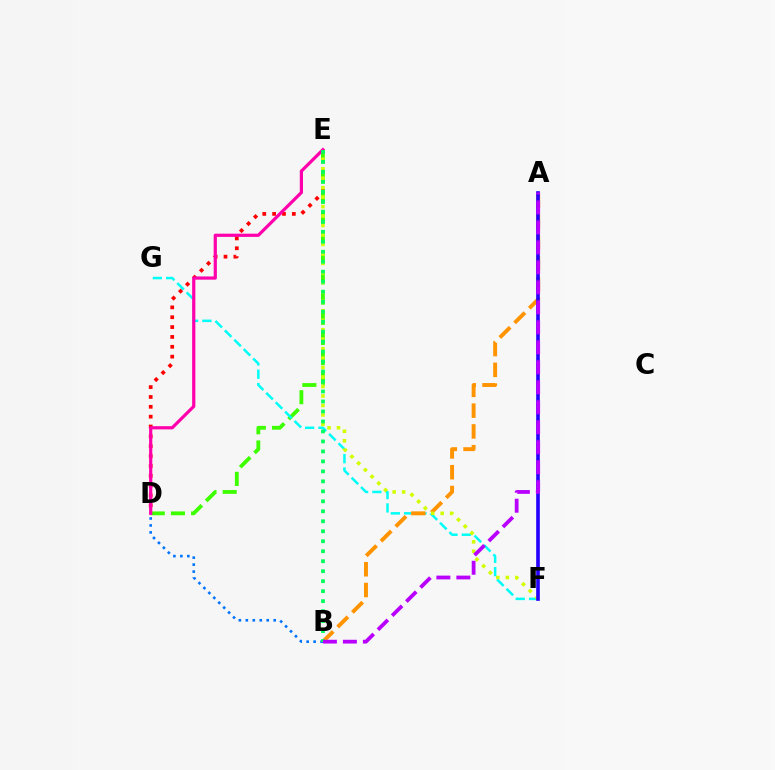{('D', 'E'): [{'color': '#ff0000', 'line_style': 'dotted', 'thickness': 2.68}, {'color': '#3dff00', 'line_style': 'dashed', 'thickness': 2.74}, {'color': '#ff00ac', 'line_style': 'solid', 'thickness': 2.31}], ('B', 'D'): [{'color': '#0074ff', 'line_style': 'dotted', 'thickness': 1.89}], ('F', 'G'): [{'color': '#00fff6', 'line_style': 'dashed', 'thickness': 1.8}], ('A', 'B'): [{'color': '#ff9400', 'line_style': 'dashed', 'thickness': 2.82}, {'color': '#b900ff', 'line_style': 'dashed', 'thickness': 2.72}], ('E', 'F'): [{'color': '#d1ff00', 'line_style': 'dotted', 'thickness': 2.57}], ('A', 'F'): [{'color': '#2500ff', 'line_style': 'solid', 'thickness': 2.62}], ('B', 'E'): [{'color': '#00ff5c', 'line_style': 'dotted', 'thickness': 2.71}]}